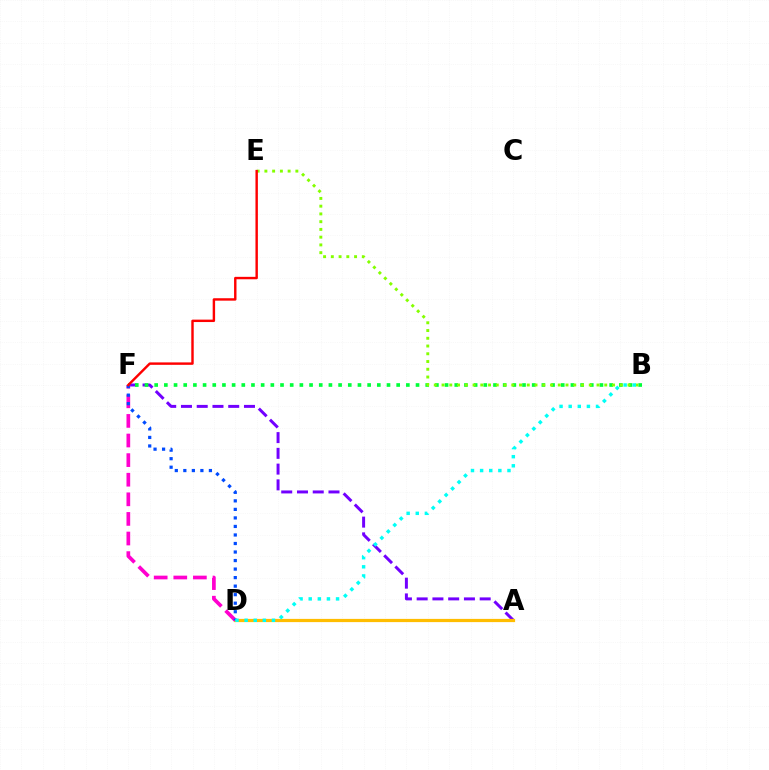{('A', 'F'): [{'color': '#7200ff', 'line_style': 'dashed', 'thickness': 2.14}], ('B', 'F'): [{'color': '#00ff39', 'line_style': 'dotted', 'thickness': 2.63}], ('A', 'D'): [{'color': '#ffbd00', 'line_style': 'solid', 'thickness': 2.32}], ('D', 'F'): [{'color': '#ff00cf', 'line_style': 'dashed', 'thickness': 2.66}, {'color': '#004bff', 'line_style': 'dotted', 'thickness': 2.32}], ('B', 'E'): [{'color': '#84ff00', 'line_style': 'dotted', 'thickness': 2.11}], ('B', 'D'): [{'color': '#00fff6', 'line_style': 'dotted', 'thickness': 2.48}], ('E', 'F'): [{'color': '#ff0000', 'line_style': 'solid', 'thickness': 1.75}]}